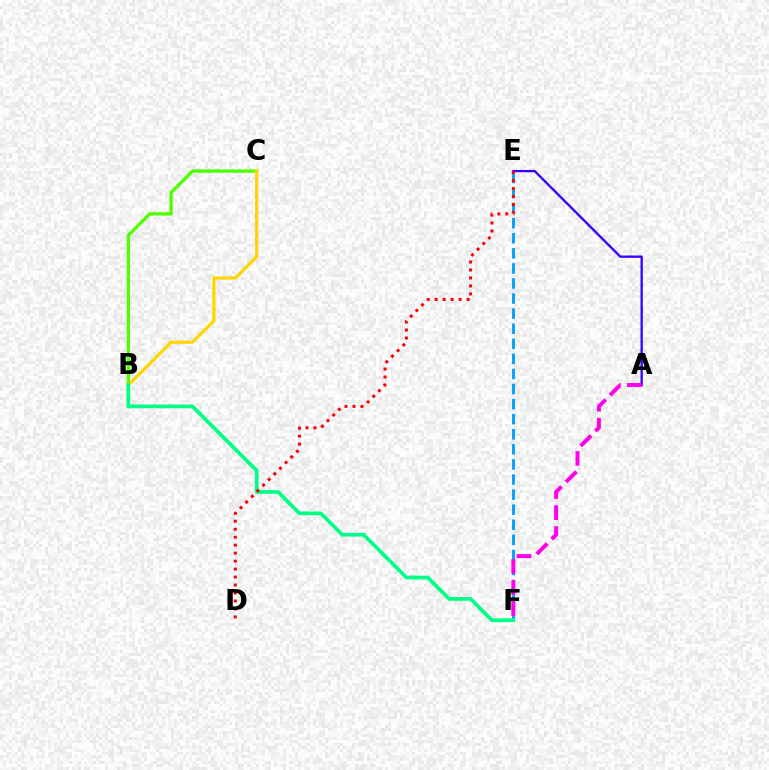{('A', 'E'): [{'color': '#3700ff', 'line_style': 'solid', 'thickness': 1.66}], ('B', 'C'): [{'color': '#4fff00', 'line_style': 'solid', 'thickness': 2.38}, {'color': '#ffd500', 'line_style': 'solid', 'thickness': 2.29}], ('E', 'F'): [{'color': '#009eff', 'line_style': 'dashed', 'thickness': 2.05}], ('A', 'F'): [{'color': '#ff00ed', 'line_style': 'dashed', 'thickness': 2.86}], ('B', 'F'): [{'color': '#00ff86', 'line_style': 'solid', 'thickness': 2.68}], ('D', 'E'): [{'color': '#ff0000', 'line_style': 'dotted', 'thickness': 2.17}]}